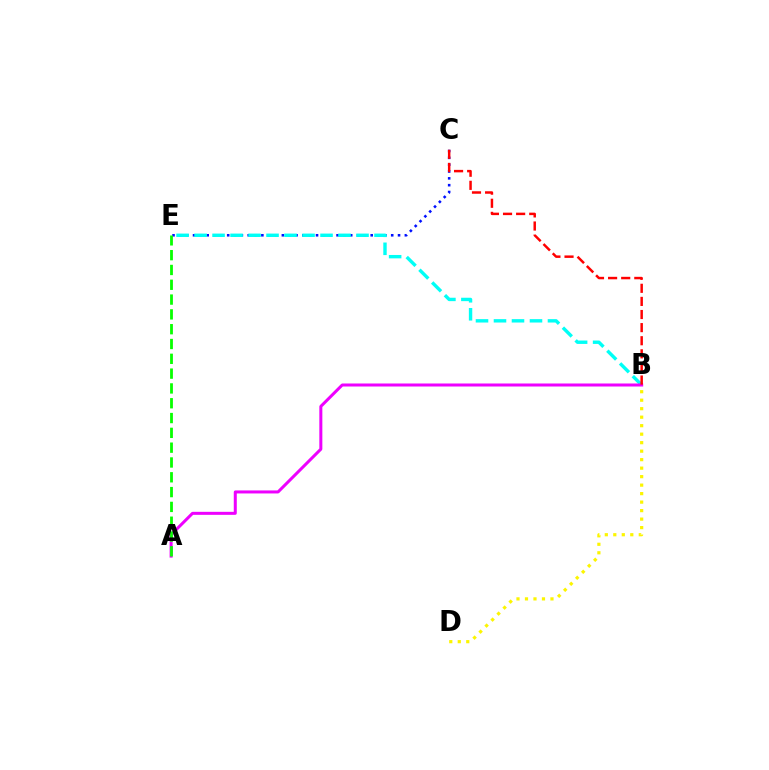{('C', 'E'): [{'color': '#0010ff', 'line_style': 'dotted', 'thickness': 1.86}], ('B', 'E'): [{'color': '#00fff6', 'line_style': 'dashed', 'thickness': 2.44}], ('A', 'B'): [{'color': '#ee00ff', 'line_style': 'solid', 'thickness': 2.17}], ('B', 'C'): [{'color': '#ff0000', 'line_style': 'dashed', 'thickness': 1.78}], ('A', 'E'): [{'color': '#08ff00', 'line_style': 'dashed', 'thickness': 2.01}], ('B', 'D'): [{'color': '#fcf500', 'line_style': 'dotted', 'thickness': 2.31}]}